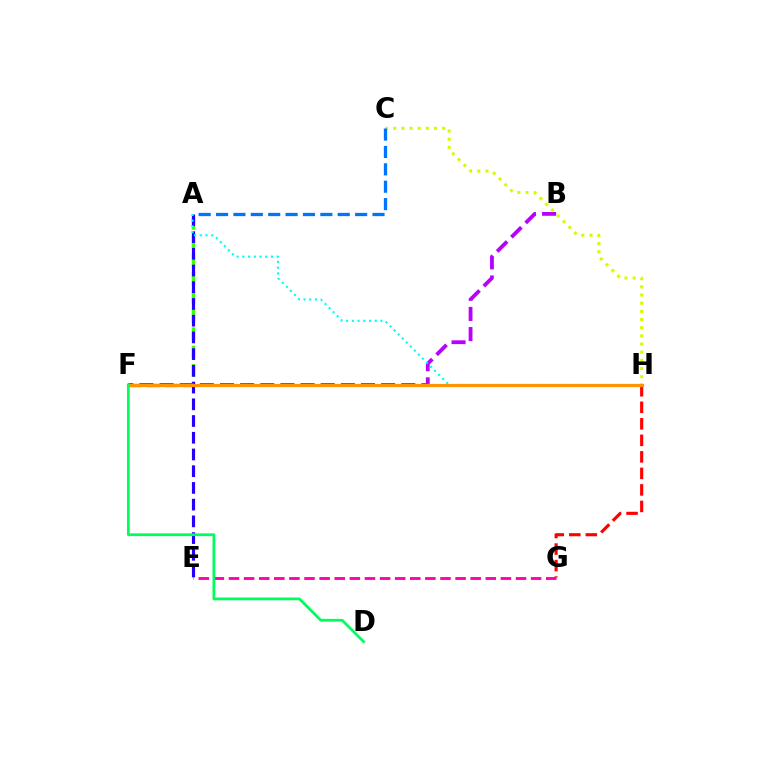{('A', 'F'): [{'color': '#3dff00', 'line_style': 'dashed', 'thickness': 2.5}], ('A', 'E'): [{'color': '#2500ff', 'line_style': 'dashed', 'thickness': 2.27}], ('B', 'F'): [{'color': '#b900ff', 'line_style': 'dashed', 'thickness': 2.74}], ('E', 'G'): [{'color': '#ff00ac', 'line_style': 'dashed', 'thickness': 2.05}], ('C', 'H'): [{'color': '#d1ff00', 'line_style': 'dotted', 'thickness': 2.22}], ('G', 'H'): [{'color': '#ff0000', 'line_style': 'dashed', 'thickness': 2.24}], ('A', 'H'): [{'color': '#00fff6', 'line_style': 'dotted', 'thickness': 1.55}], ('F', 'H'): [{'color': '#ff9400', 'line_style': 'solid', 'thickness': 2.28}], ('D', 'F'): [{'color': '#00ff5c', 'line_style': 'solid', 'thickness': 1.99}], ('A', 'C'): [{'color': '#0074ff', 'line_style': 'dashed', 'thickness': 2.36}]}